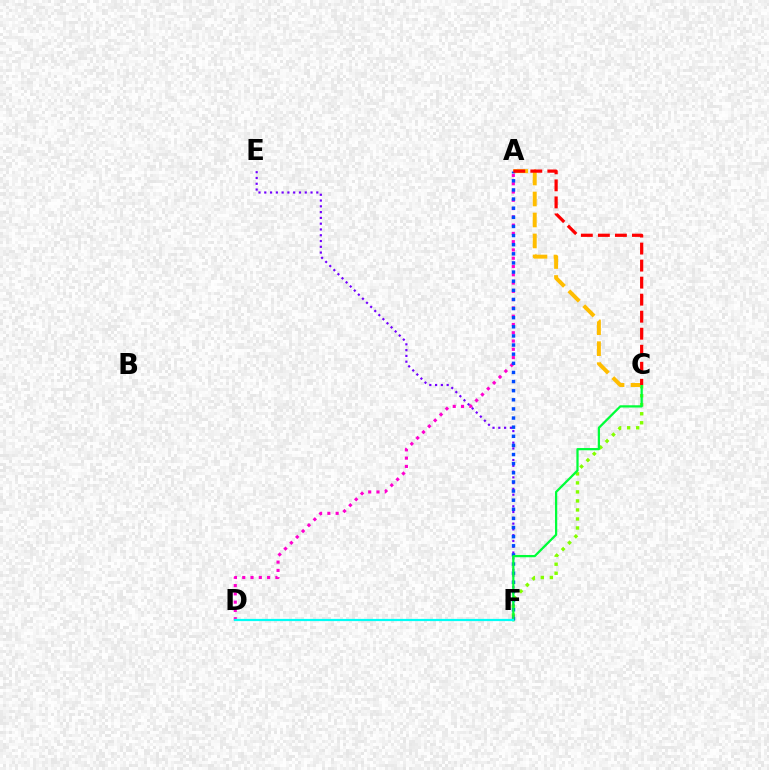{('A', 'D'): [{'color': '#ff00cf', 'line_style': 'dotted', 'thickness': 2.25}], ('C', 'F'): [{'color': '#84ff00', 'line_style': 'dotted', 'thickness': 2.45}, {'color': '#00ff39', 'line_style': 'solid', 'thickness': 1.63}], ('E', 'F'): [{'color': '#7200ff', 'line_style': 'dotted', 'thickness': 1.57}], ('A', 'C'): [{'color': '#ffbd00', 'line_style': 'dashed', 'thickness': 2.85}, {'color': '#ff0000', 'line_style': 'dashed', 'thickness': 2.31}], ('A', 'F'): [{'color': '#004bff', 'line_style': 'dotted', 'thickness': 2.48}], ('D', 'F'): [{'color': '#00fff6', 'line_style': 'solid', 'thickness': 1.6}]}